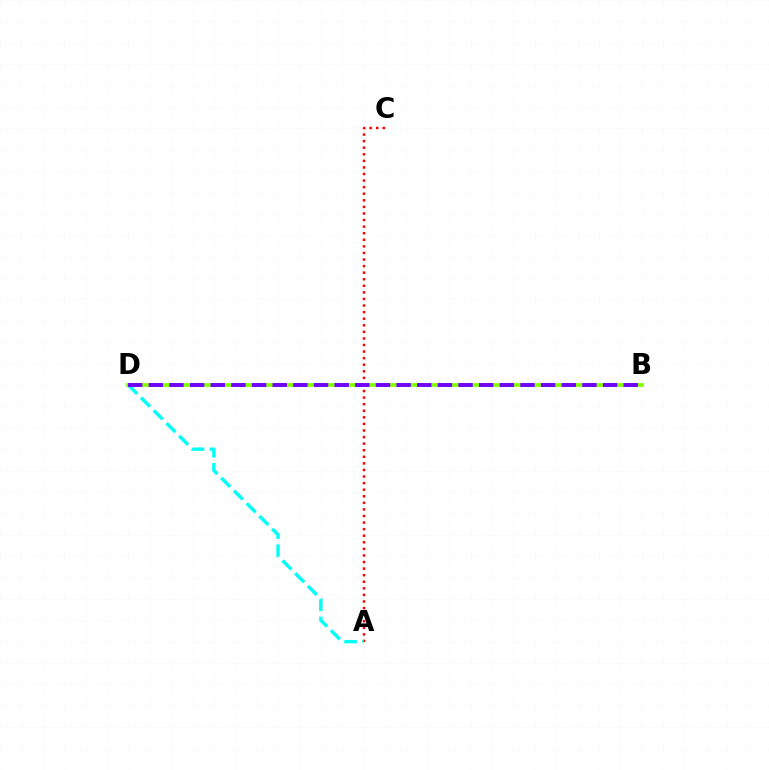{('B', 'D'): [{'color': '#84ff00', 'line_style': 'solid', 'thickness': 2.71}, {'color': '#7200ff', 'line_style': 'dashed', 'thickness': 2.8}], ('A', 'C'): [{'color': '#ff0000', 'line_style': 'dotted', 'thickness': 1.79}], ('A', 'D'): [{'color': '#00fff6', 'line_style': 'dashed', 'thickness': 2.44}]}